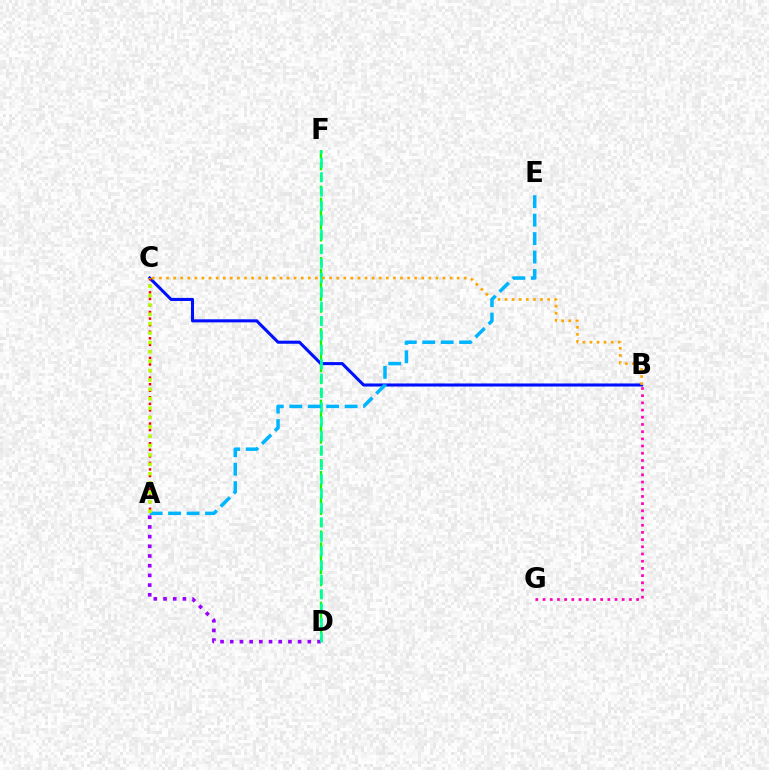{('B', 'C'): [{'color': '#0010ff', 'line_style': 'solid', 'thickness': 2.21}, {'color': '#ffa500', 'line_style': 'dotted', 'thickness': 1.93}], ('A', 'D'): [{'color': '#9b00ff', 'line_style': 'dotted', 'thickness': 2.63}], ('D', 'F'): [{'color': '#08ff00', 'line_style': 'dashed', 'thickness': 1.61}, {'color': '#00ff9d', 'line_style': 'dashed', 'thickness': 1.95}], ('B', 'G'): [{'color': '#ff00bd', 'line_style': 'dotted', 'thickness': 1.96}], ('A', 'C'): [{'color': '#ff0000', 'line_style': 'dotted', 'thickness': 1.78}, {'color': '#b3ff00', 'line_style': 'dotted', 'thickness': 2.55}], ('A', 'E'): [{'color': '#00b5ff', 'line_style': 'dashed', 'thickness': 2.51}]}